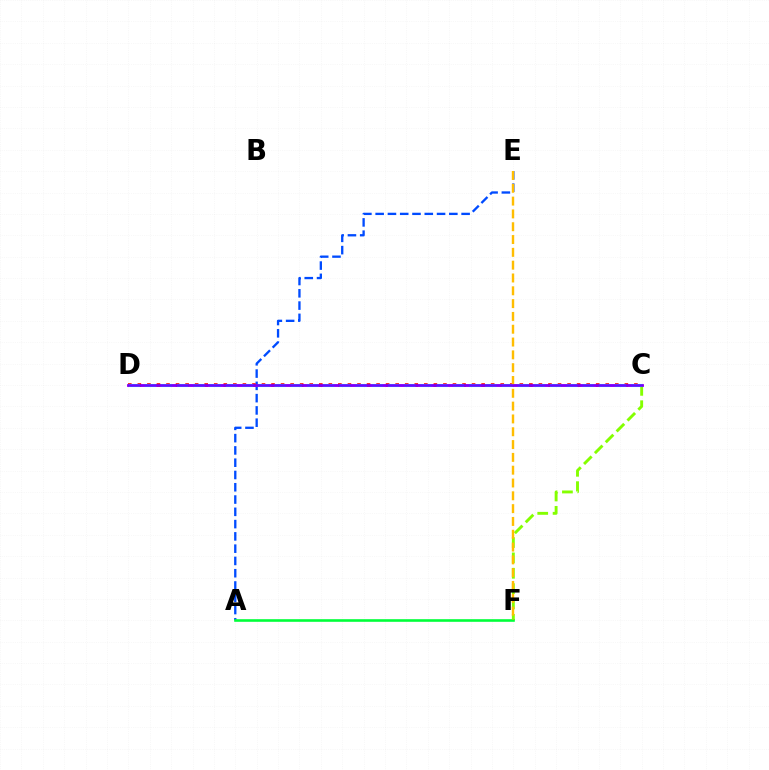{('A', 'E'): [{'color': '#004bff', 'line_style': 'dashed', 'thickness': 1.67}], ('C', 'F'): [{'color': '#84ff00', 'line_style': 'dashed', 'thickness': 2.09}], ('A', 'F'): [{'color': '#00ff39', 'line_style': 'solid', 'thickness': 1.88}], ('C', 'D'): [{'color': '#ff00cf', 'line_style': 'solid', 'thickness': 1.86}, {'color': '#ff0000', 'line_style': 'dotted', 'thickness': 2.59}, {'color': '#00fff6', 'line_style': 'dashed', 'thickness': 2.2}, {'color': '#7200ff', 'line_style': 'solid', 'thickness': 1.87}], ('E', 'F'): [{'color': '#ffbd00', 'line_style': 'dashed', 'thickness': 1.74}]}